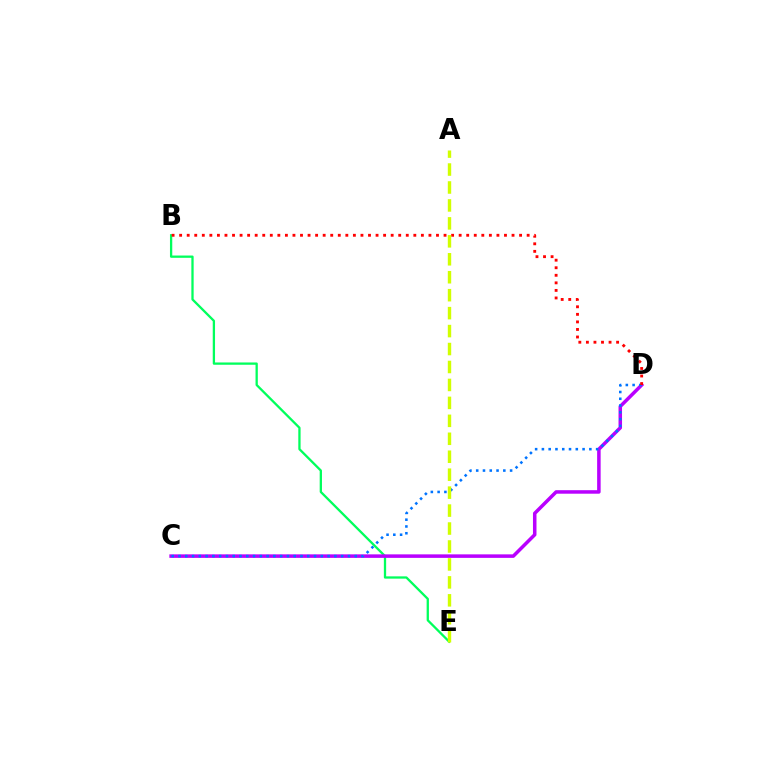{('B', 'E'): [{'color': '#00ff5c', 'line_style': 'solid', 'thickness': 1.65}], ('C', 'D'): [{'color': '#b900ff', 'line_style': 'solid', 'thickness': 2.53}, {'color': '#0074ff', 'line_style': 'dotted', 'thickness': 1.84}], ('B', 'D'): [{'color': '#ff0000', 'line_style': 'dotted', 'thickness': 2.05}], ('A', 'E'): [{'color': '#d1ff00', 'line_style': 'dashed', 'thickness': 2.44}]}